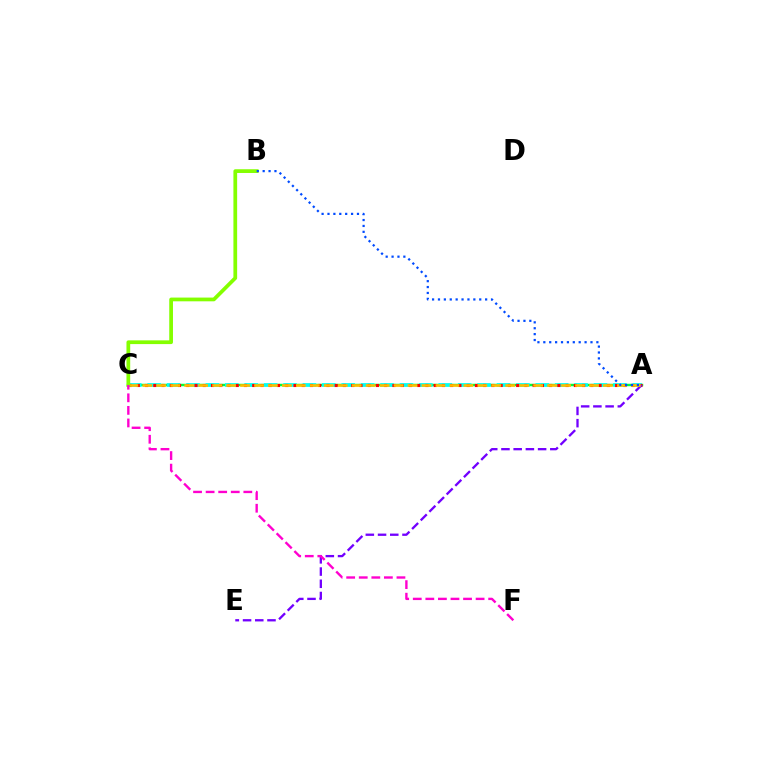{('A', 'C'): [{'color': '#00ff39', 'line_style': 'solid', 'thickness': 1.78}, {'color': '#00fff6', 'line_style': 'dashed', 'thickness': 2.64}, {'color': '#ff0000', 'line_style': 'dotted', 'thickness': 2.24}, {'color': '#ffbd00', 'line_style': 'dashed', 'thickness': 1.9}], ('A', 'E'): [{'color': '#7200ff', 'line_style': 'dashed', 'thickness': 1.66}], ('B', 'C'): [{'color': '#84ff00', 'line_style': 'solid', 'thickness': 2.69}], ('C', 'F'): [{'color': '#ff00cf', 'line_style': 'dashed', 'thickness': 1.71}], ('A', 'B'): [{'color': '#004bff', 'line_style': 'dotted', 'thickness': 1.6}]}